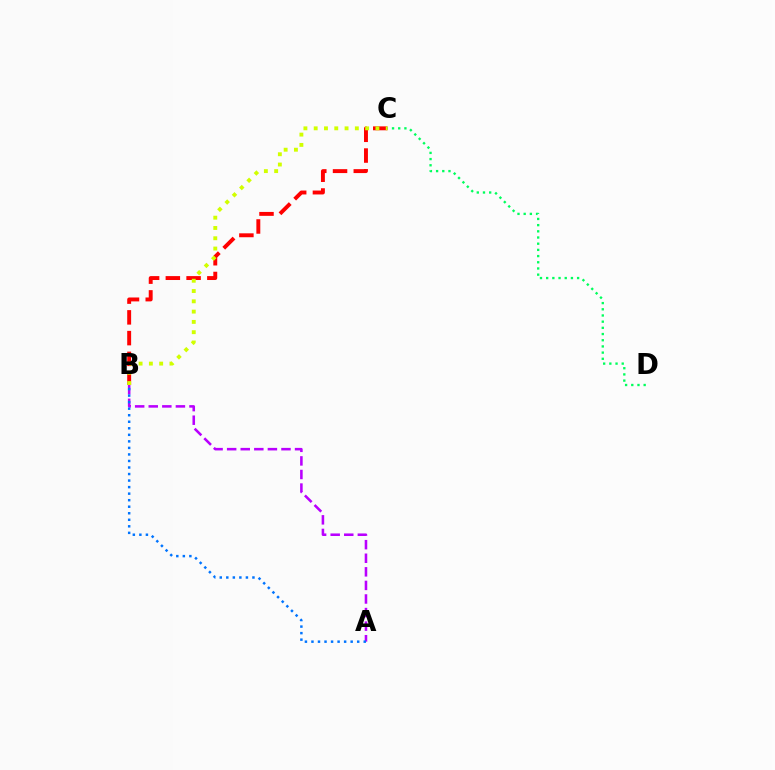{('A', 'B'): [{'color': '#b900ff', 'line_style': 'dashed', 'thickness': 1.84}, {'color': '#0074ff', 'line_style': 'dotted', 'thickness': 1.78}], ('B', 'C'): [{'color': '#ff0000', 'line_style': 'dashed', 'thickness': 2.82}, {'color': '#d1ff00', 'line_style': 'dotted', 'thickness': 2.8}], ('C', 'D'): [{'color': '#00ff5c', 'line_style': 'dotted', 'thickness': 1.68}]}